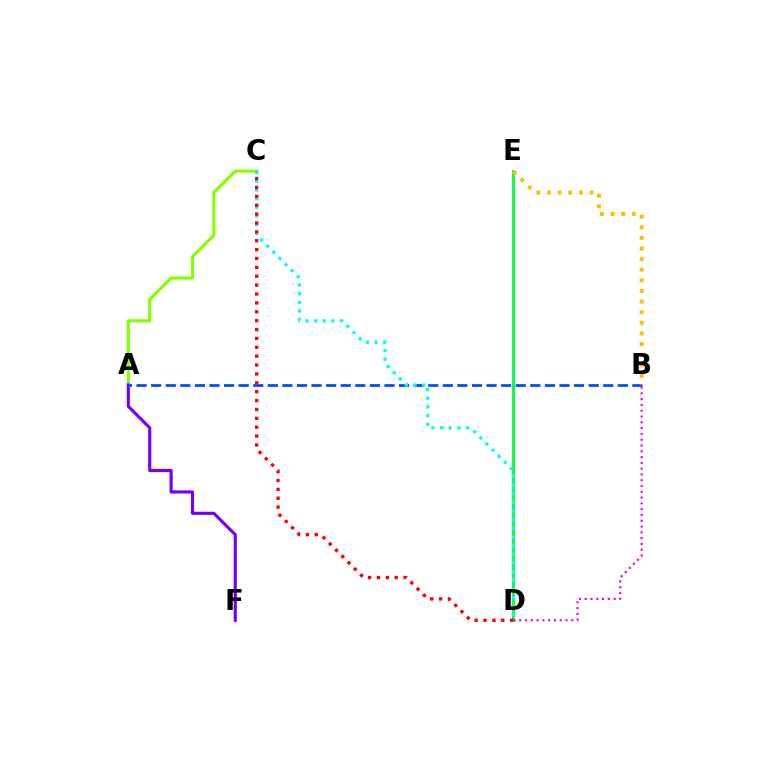{('A', 'C'): [{'color': '#84ff00', 'line_style': 'solid', 'thickness': 2.26}], ('D', 'E'): [{'color': '#00ff39', 'line_style': 'solid', 'thickness': 2.04}], ('A', 'F'): [{'color': '#7200ff', 'line_style': 'solid', 'thickness': 2.26}], ('A', 'B'): [{'color': '#004bff', 'line_style': 'dashed', 'thickness': 1.98}], ('B', 'E'): [{'color': '#ffbd00', 'line_style': 'dotted', 'thickness': 2.89}], ('C', 'D'): [{'color': '#00fff6', 'line_style': 'dotted', 'thickness': 2.35}, {'color': '#ff0000', 'line_style': 'dotted', 'thickness': 2.41}], ('B', 'D'): [{'color': '#ff00cf', 'line_style': 'dotted', 'thickness': 1.57}]}